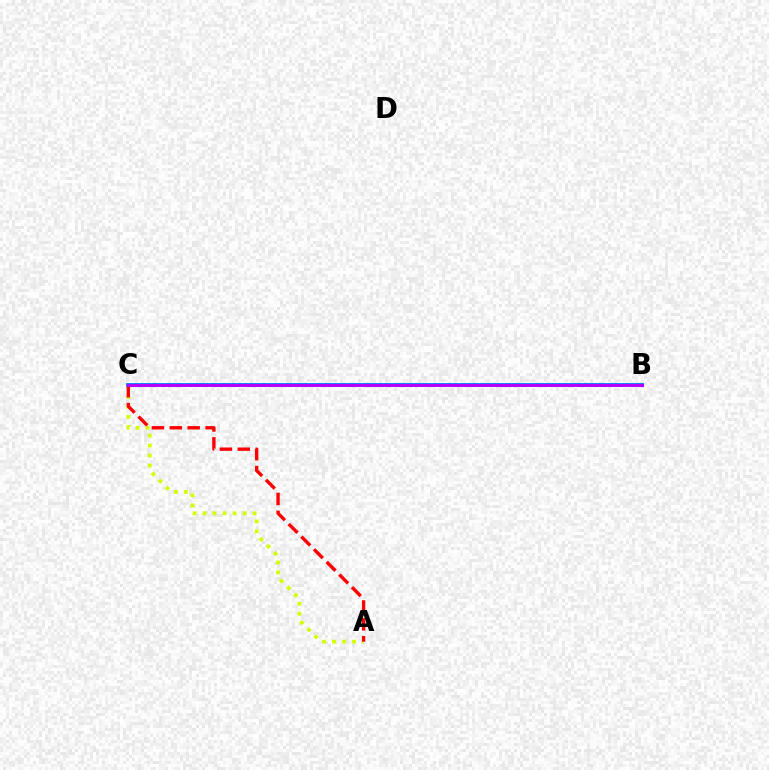{('A', 'C'): [{'color': '#d1ff00', 'line_style': 'dotted', 'thickness': 2.72}, {'color': '#ff0000', 'line_style': 'dashed', 'thickness': 2.43}], ('B', 'C'): [{'color': '#00ff5c', 'line_style': 'dotted', 'thickness': 1.77}, {'color': '#0074ff', 'line_style': 'solid', 'thickness': 2.72}, {'color': '#b900ff', 'line_style': 'solid', 'thickness': 2.13}]}